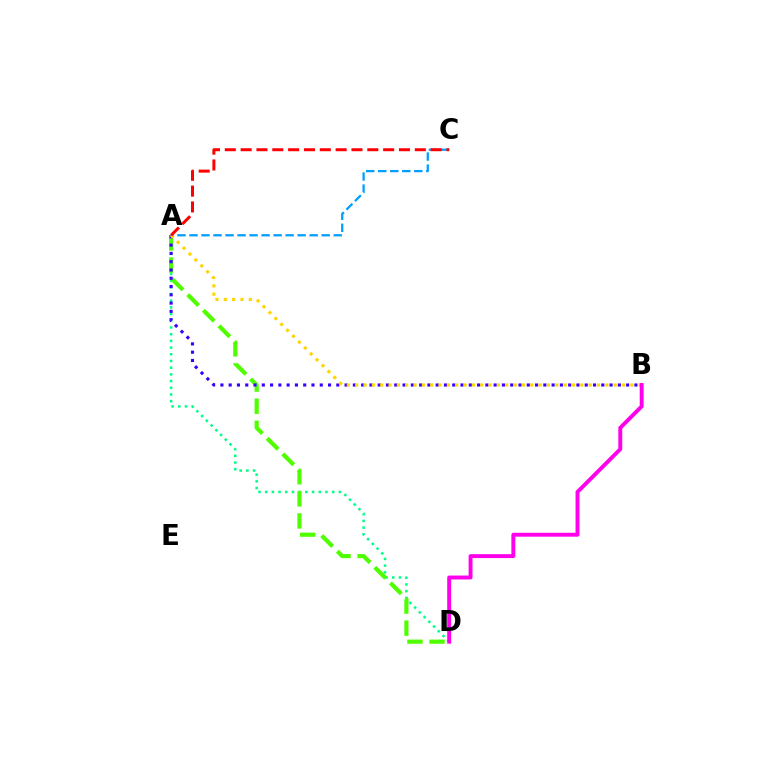{('A', 'D'): [{'color': '#00ff86', 'line_style': 'dotted', 'thickness': 1.82}, {'color': '#4fff00', 'line_style': 'dashed', 'thickness': 3.0}], ('A', 'B'): [{'color': '#3700ff', 'line_style': 'dotted', 'thickness': 2.25}, {'color': '#ffd500', 'line_style': 'dotted', 'thickness': 2.27}], ('A', 'C'): [{'color': '#009eff', 'line_style': 'dashed', 'thickness': 1.63}, {'color': '#ff0000', 'line_style': 'dashed', 'thickness': 2.15}], ('B', 'D'): [{'color': '#ff00ed', 'line_style': 'solid', 'thickness': 2.82}]}